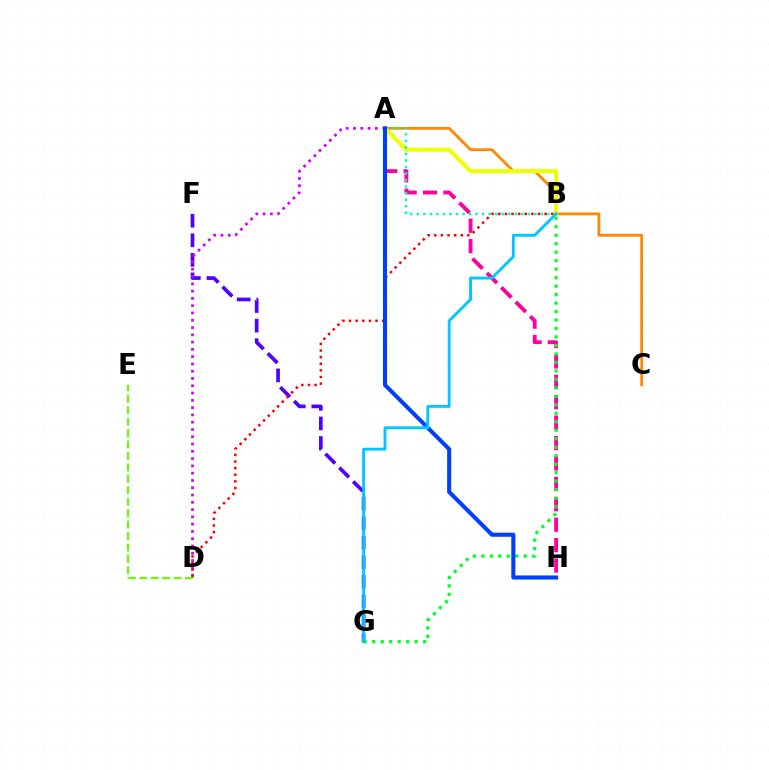{('A', 'C'): [{'color': '#ff8800', 'line_style': 'solid', 'thickness': 2.02}], ('F', 'G'): [{'color': '#4f00ff', 'line_style': 'dashed', 'thickness': 2.66}], ('A', 'D'): [{'color': '#d600ff', 'line_style': 'dotted', 'thickness': 1.98}], ('B', 'D'): [{'color': '#ff0000', 'line_style': 'dotted', 'thickness': 1.8}], ('A', 'H'): [{'color': '#ff00a0', 'line_style': 'dashed', 'thickness': 2.77}, {'color': '#003fff', 'line_style': 'solid', 'thickness': 2.94}], ('A', 'B'): [{'color': '#eeff00', 'line_style': 'solid', 'thickness': 2.91}, {'color': '#00ffaf', 'line_style': 'dotted', 'thickness': 1.77}], ('B', 'G'): [{'color': '#00ff27', 'line_style': 'dotted', 'thickness': 2.3}, {'color': '#00c7ff', 'line_style': 'solid', 'thickness': 2.07}], ('D', 'E'): [{'color': '#66ff00', 'line_style': 'dashed', 'thickness': 1.55}]}